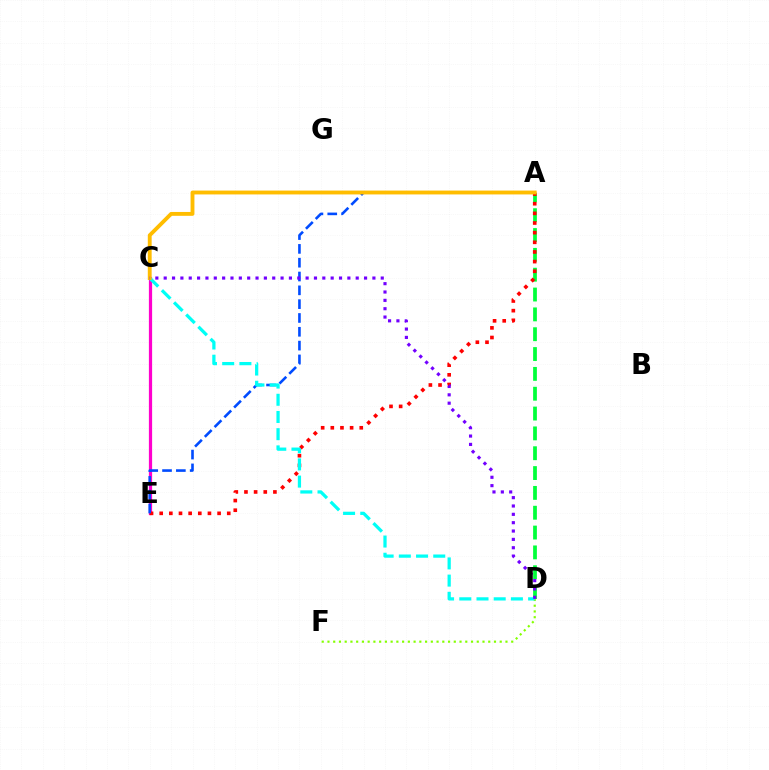{('A', 'D'): [{'color': '#00ff39', 'line_style': 'dashed', 'thickness': 2.69}], ('C', 'E'): [{'color': '#ff00cf', 'line_style': 'solid', 'thickness': 2.32}], ('A', 'E'): [{'color': '#ff0000', 'line_style': 'dotted', 'thickness': 2.62}, {'color': '#004bff', 'line_style': 'dashed', 'thickness': 1.88}], ('D', 'F'): [{'color': '#84ff00', 'line_style': 'dotted', 'thickness': 1.56}], ('C', 'D'): [{'color': '#00fff6', 'line_style': 'dashed', 'thickness': 2.34}, {'color': '#7200ff', 'line_style': 'dotted', 'thickness': 2.27}], ('A', 'C'): [{'color': '#ffbd00', 'line_style': 'solid', 'thickness': 2.78}]}